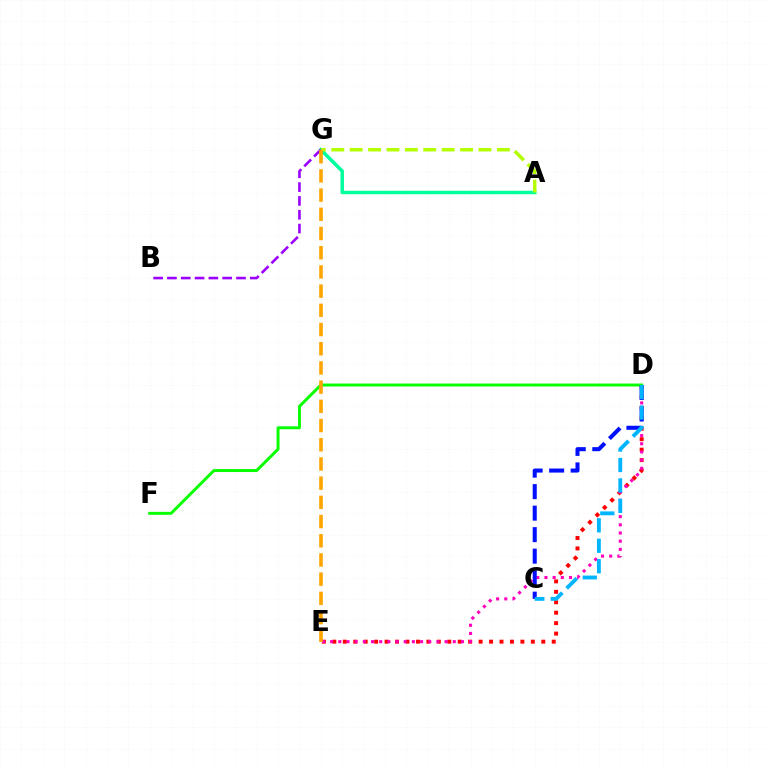{('A', 'G'): [{'color': '#00ff9d', 'line_style': 'solid', 'thickness': 2.52}, {'color': '#b3ff00', 'line_style': 'dashed', 'thickness': 2.5}], ('D', 'E'): [{'color': '#ff0000', 'line_style': 'dotted', 'thickness': 2.84}, {'color': '#ff00bd', 'line_style': 'dotted', 'thickness': 2.22}], ('D', 'F'): [{'color': '#08ff00', 'line_style': 'solid', 'thickness': 2.13}], ('C', 'D'): [{'color': '#0010ff', 'line_style': 'dashed', 'thickness': 2.92}, {'color': '#00b5ff', 'line_style': 'dashed', 'thickness': 2.78}], ('B', 'G'): [{'color': '#9b00ff', 'line_style': 'dashed', 'thickness': 1.88}], ('E', 'G'): [{'color': '#ffa500', 'line_style': 'dashed', 'thickness': 2.61}]}